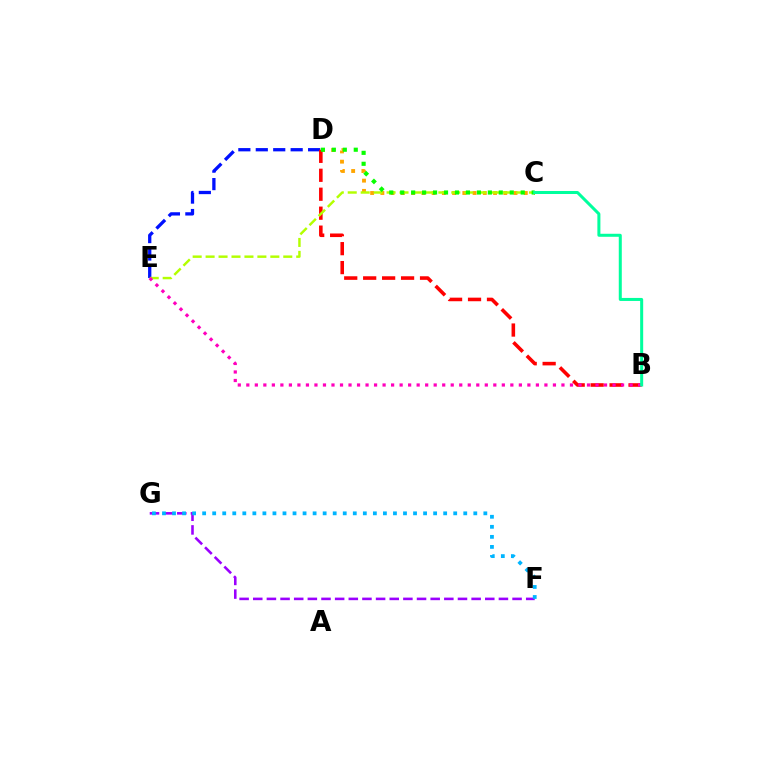{('C', 'D'): [{'color': '#ffa500', 'line_style': 'dotted', 'thickness': 2.78}, {'color': '#08ff00', 'line_style': 'dotted', 'thickness': 2.98}], ('F', 'G'): [{'color': '#9b00ff', 'line_style': 'dashed', 'thickness': 1.85}, {'color': '#00b5ff', 'line_style': 'dotted', 'thickness': 2.73}], ('D', 'E'): [{'color': '#0010ff', 'line_style': 'dashed', 'thickness': 2.37}], ('B', 'D'): [{'color': '#ff0000', 'line_style': 'dashed', 'thickness': 2.57}], ('C', 'E'): [{'color': '#b3ff00', 'line_style': 'dashed', 'thickness': 1.76}], ('B', 'E'): [{'color': '#ff00bd', 'line_style': 'dotted', 'thickness': 2.31}], ('B', 'C'): [{'color': '#00ff9d', 'line_style': 'solid', 'thickness': 2.17}]}